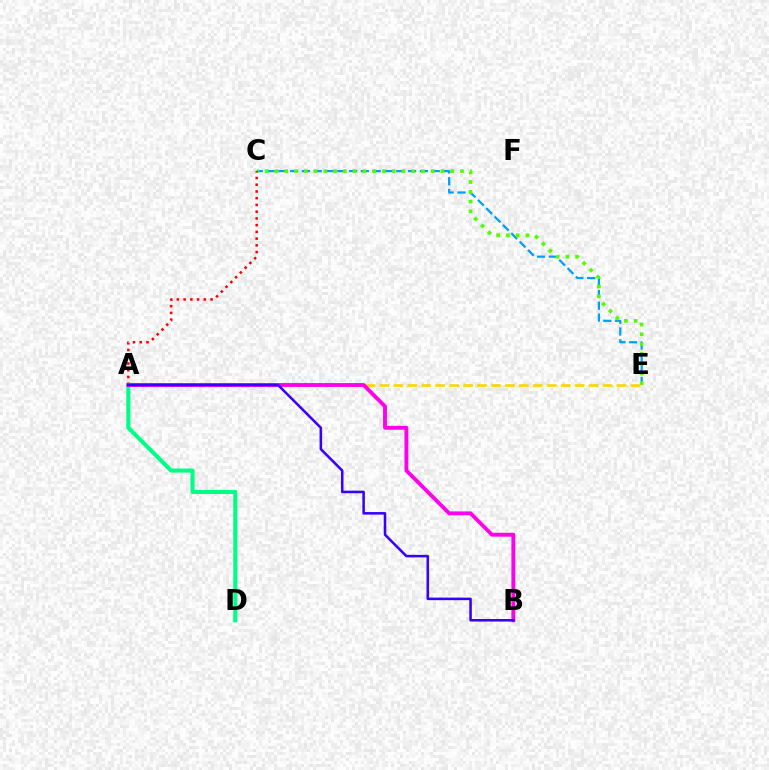{('C', 'E'): [{'color': '#009eff', 'line_style': 'dashed', 'thickness': 1.6}, {'color': '#4fff00', 'line_style': 'dotted', 'thickness': 2.65}], ('A', 'C'): [{'color': '#ff0000', 'line_style': 'dotted', 'thickness': 1.83}], ('A', 'E'): [{'color': '#ffd500', 'line_style': 'dashed', 'thickness': 1.89}], ('A', 'D'): [{'color': '#00ff86', 'line_style': 'solid', 'thickness': 2.93}], ('A', 'B'): [{'color': '#ff00ed', 'line_style': 'solid', 'thickness': 2.78}, {'color': '#3700ff', 'line_style': 'solid', 'thickness': 1.84}]}